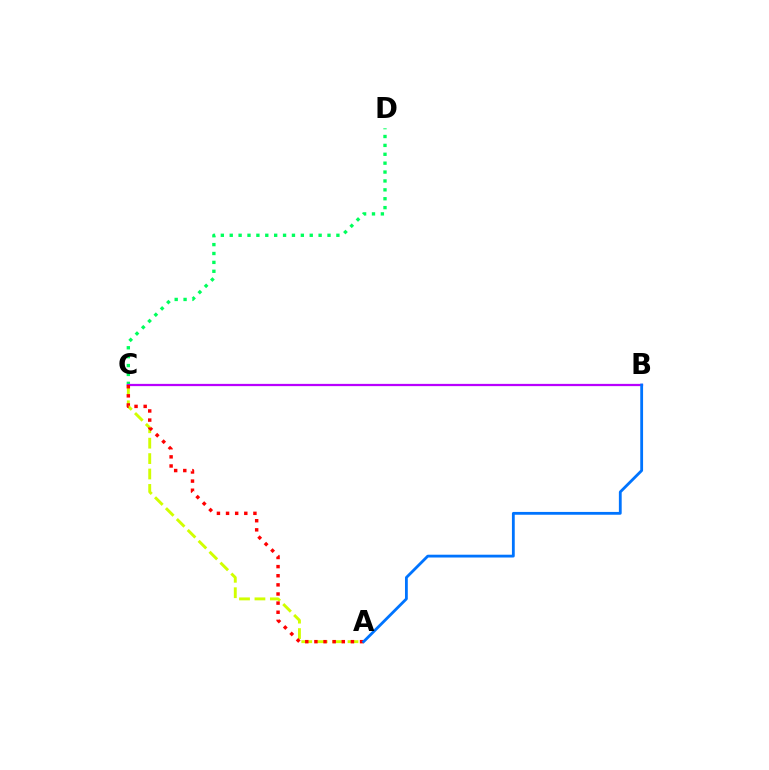{('C', 'D'): [{'color': '#00ff5c', 'line_style': 'dotted', 'thickness': 2.42}], ('B', 'C'): [{'color': '#b900ff', 'line_style': 'solid', 'thickness': 1.62}], ('A', 'C'): [{'color': '#d1ff00', 'line_style': 'dashed', 'thickness': 2.09}, {'color': '#ff0000', 'line_style': 'dotted', 'thickness': 2.48}], ('A', 'B'): [{'color': '#0074ff', 'line_style': 'solid', 'thickness': 2.02}]}